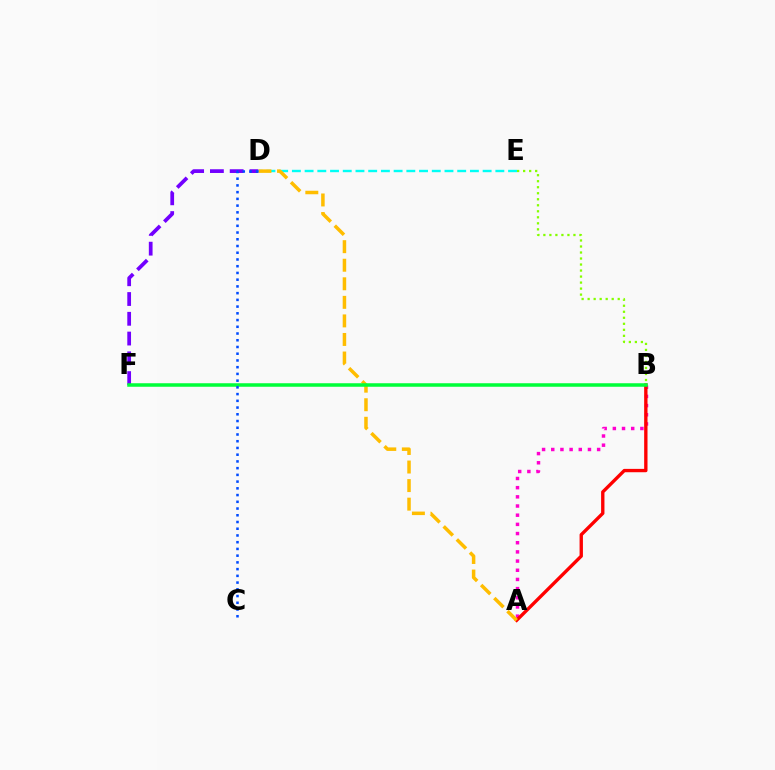{('A', 'B'): [{'color': '#ff00cf', 'line_style': 'dotted', 'thickness': 2.49}, {'color': '#ff0000', 'line_style': 'solid', 'thickness': 2.41}], ('D', 'E'): [{'color': '#00fff6', 'line_style': 'dashed', 'thickness': 1.73}], ('D', 'F'): [{'color': '#7200ff', 'line_style': 'dashed', 'thickness': 2.69}], ('A', 'D'): [{'color': '#ffbd00', 'line_style': 'dashed', 'thickness': 2.52}], ('B', 'E'): [{'color': '#84ff00', 'line_style': 'dotted', 'thickness': 1.63}], ('B', 'F'): [{'color': '#00ff39', 'line_style': 'solid', 'thickness': 2.53}], ('C', 'D'): [{'color': '#004bff', 'line_style': 'dotted', 'thickness': 1.83}]}